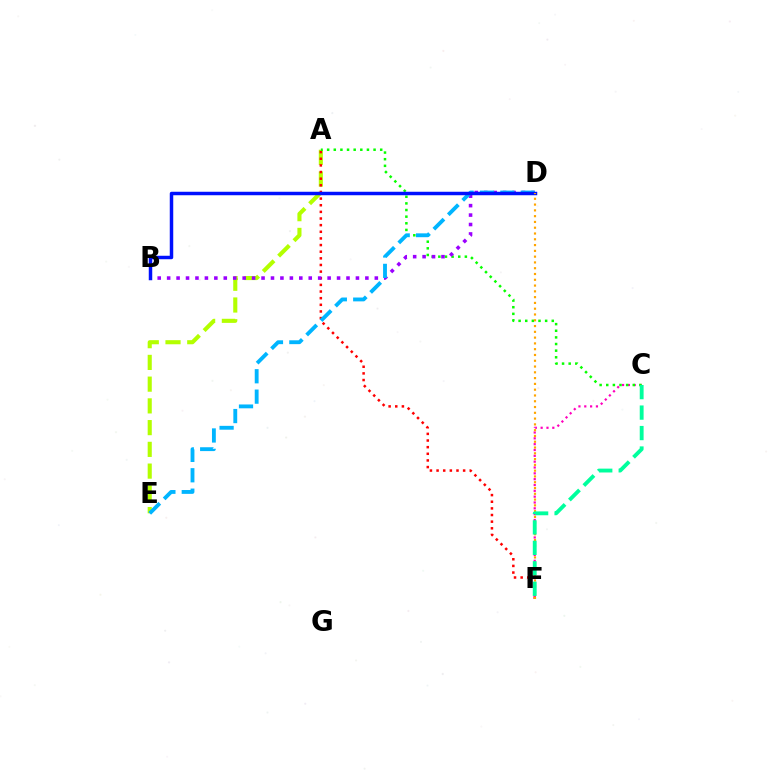{('A', 'E'): [{'color': '#b3ff00', 'line_style': 'dashed', 'thickness': 2.95}], ('A', 'F'): [{'color': '#ff0000', 'line_style': 'dotted', 'thickness': 1.8}], ('C', 'F'): [{'color': '#ff00bd', 'line_style': 'dotted', 'thickness': 1.58}, {'color': '#00ff9d', 'line_style': 'dashed', 'thickness': 2.78}], ('A', 'C'): [{'color': '#08ff00', 'line_style': 'dotted', 'thickness': 1.8}], ('B', 'D'): [{'color': '#9b00ff', 'line_style': 'dotted', 'thickness': 2.56}, {'color': '#0010ff', 'line_style': 'solid', 'thickness': 2.5}], ('D', 'E'): [{'color': '#00b5ff', 'line_style': 'dashed', 'thickness': 2.77}], ('D', 'F'): [{'color': '#ffa500', 'line_style': 'dotted', 'thickness': 1.57}]}